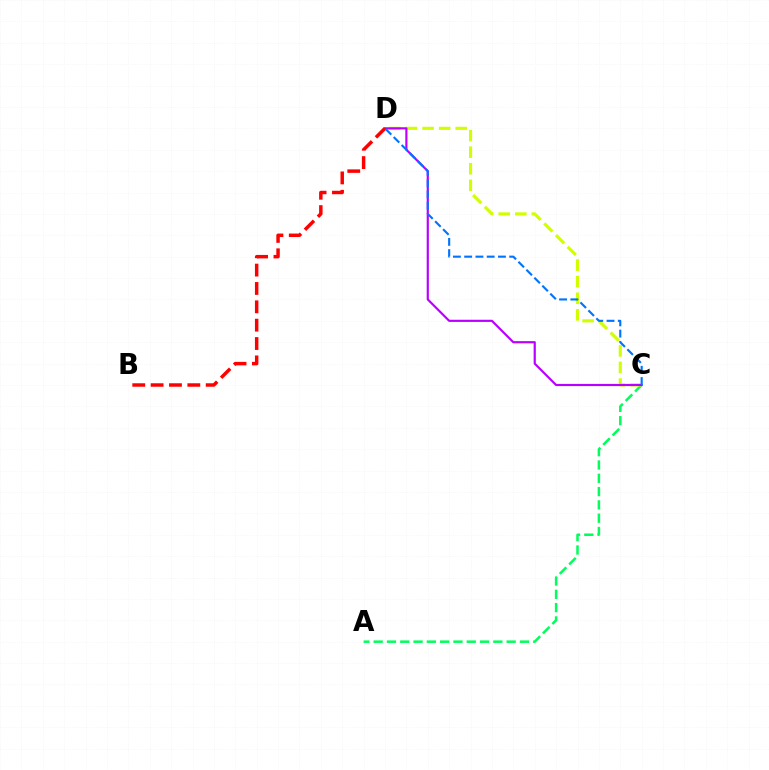{('A', 'C'): [{'color': '#00ff5c', 'line_style': 'dashed', 'thickness': 1.81}], ('C', 'D'): [{'color': '#d1ff00', 'line_style': 'dashed', 'thickness': 2.25}, {'color': '#b900ff', 'line_style': 'solid', 'thickness': 1.56}, {'color': '#0074ff', 'line_style': 'dashed', 'thickness': 1.53}], ('B', 'D'): [{'color': '#ff0000', 'line_style': 'dashed', 'thickness': 2.49}]}